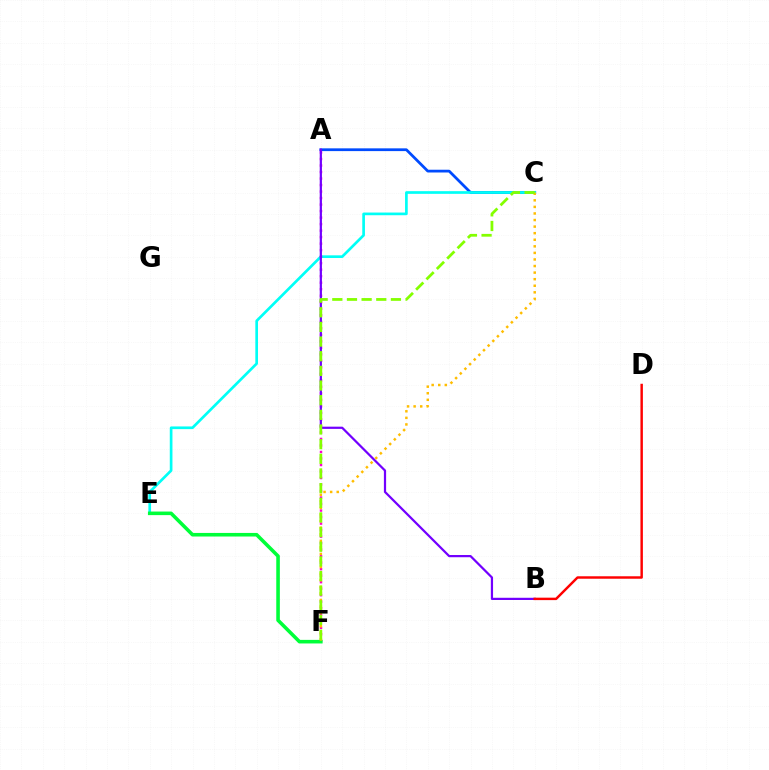{('A', 'C'): [{'color': '#004bff', 'line_style': 'solid', 'thickness': 1.99}], ('C', 'E'): [{'color': '#00fff6', 'line_style': 'solid', 'thickness': 1.93}], ('A', 'F'): [{'color': '#ff00cf', 'line_style': 'dotted', 'thickness': 1.77}], ('A', 'B'): [{'color': '#7200ff', 'line_style': 'solid', 'thickness': 1.6}], ('E', 'F'): [{'color': '#00ff39', 'line_style': 'solid', 'thickness': 2.58}], ('C', 'F'): [{'color': '#ffbd00', 'line_style': 'dotted', 'thickness': 1.79}, {'color': '#84ff00', 'line_style': 'dashed', 'thickness': 1.99}], ('B', 'D'): [{'color': '#ff0000', 'line_style': 'solid', 'thickness': 1.77}]}